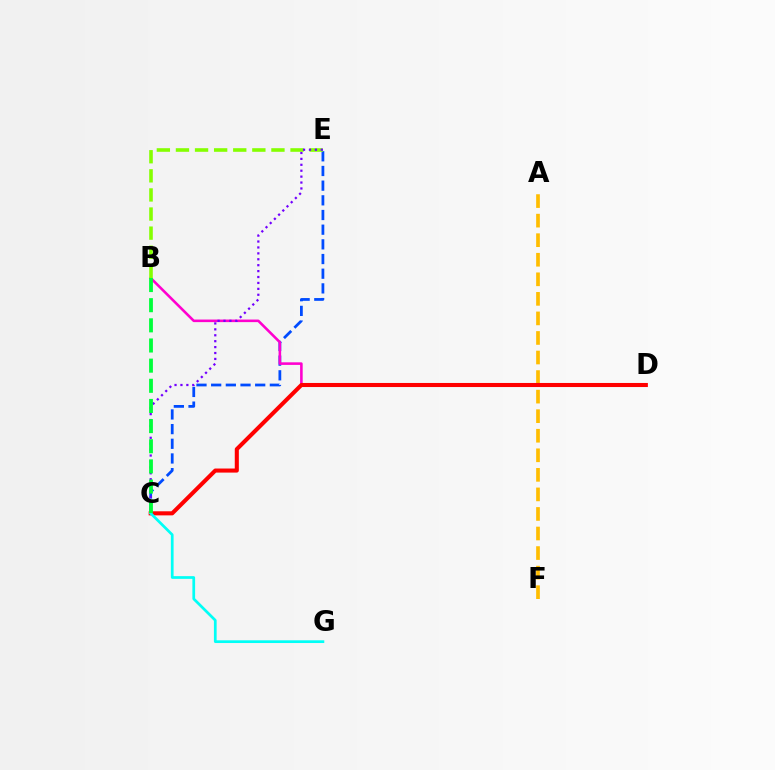{('A', 'F'): [{'color': '#ffbd00', 'line_style': 'dashed', 'thickness': 2.66}], ('C', 'E'): [{'color': '#004bff', 'line_style': 'dashed', 'thickness': 1.99}, {'color': '#7200ff', 'line_style': 'dotted', 'thickness': 1.61}], ('B', 'D'): [{'color': '#ff00cf', 'line_style': 'solid', 'thickness': 1.86}], ('C', 'D'): [{'color': '#ff0000', 'line_style': 'solid', 'thickness': 2.93}], ('C', 'G'): [{'color': '#00fff6', 'line_style': 'solid', 'thickness': 1.96}], ('B', 'E'): [{'color': '#84ff00', 'line_style': 'dashed', 'thickness': 2.59}], ('B', 'C'): [{'color': '#00ff39', 'line_style': 'dashed', 'thickness': 2.74}]}